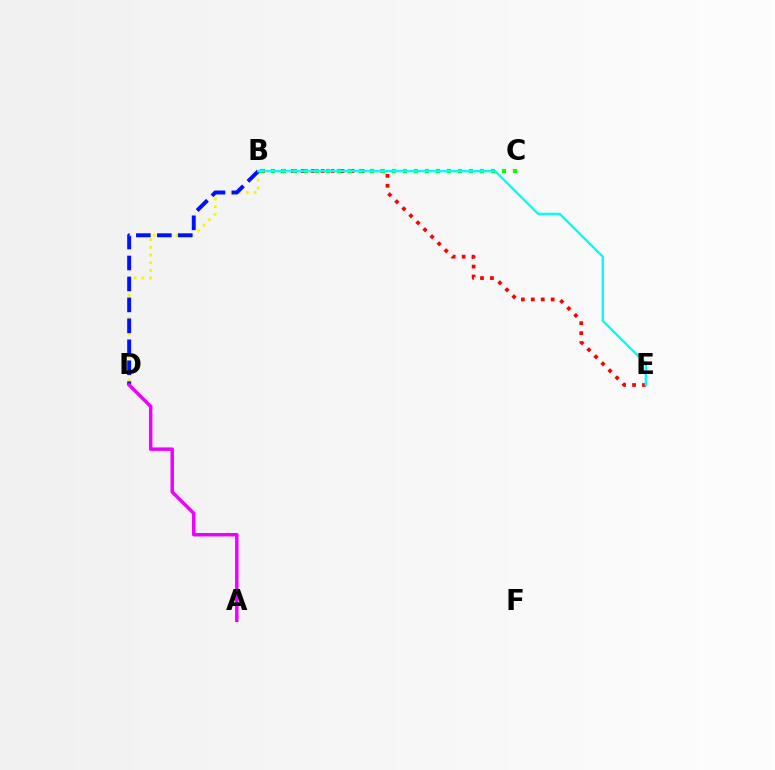{('B', 'E'): [{'color': '#ff0000', 'line_style': 'dotted', 'thickness': 2.7}, {'color': '#00fff6', 'line_style': 'solid', 'thickness': 1.69}], ('B', 'C'): [{'color': '#08ff00', 'line_style': 'dotted', 'thickness': 2.99}], ('B', 'D'): [{'color': '#fcf500', 'line_style': 'dotted', 'thickness': 2.1}, {'color': '#0010ff', 'line_style': 'dashed', 'thickness': 2.85}], ('A', 'D'): [{'color': '#ee00ff', 'line_style': 'solid', 'thickness': 2.49}]}